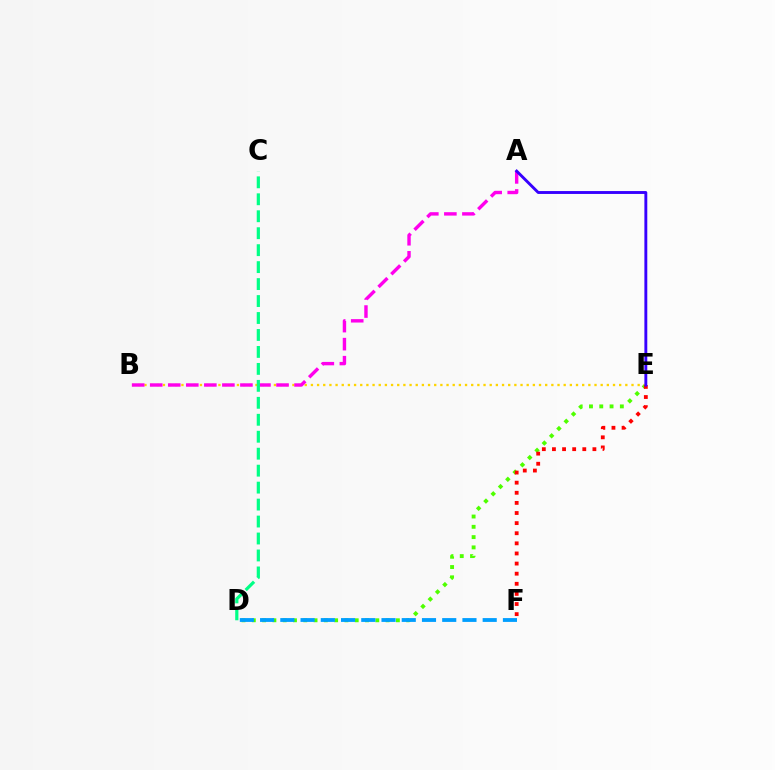{('D', 'E'): [{'color': '#4fff00', 'line_style': 'dotted', 'thickness': 2.8}], ('B', 'E'): [{'color': '#ffd500', 'line_style': 'dotted', 'thickness': 1.68}], ('E', 'F'): [{'color': '#ff0000', 'line_style': 'dotted', 'thickness': 2.75}], ('D', 'F'): [{'color': '#009eff', 'line_style': 'dashed', 'thickness': 2.75}], ('A', 'B'): [{'color': '#ff00ed', 'line_style': 'dashed', 'thickness': 2.45}], ('A', 'E'): [{'color': '#3700ff', 'line_style': 'solid', 'thickness': 2.08}], ('C', 'D'): [{'color': '#00ff86', 'line_style': 'dashed', 'thickness': 2.3}]}